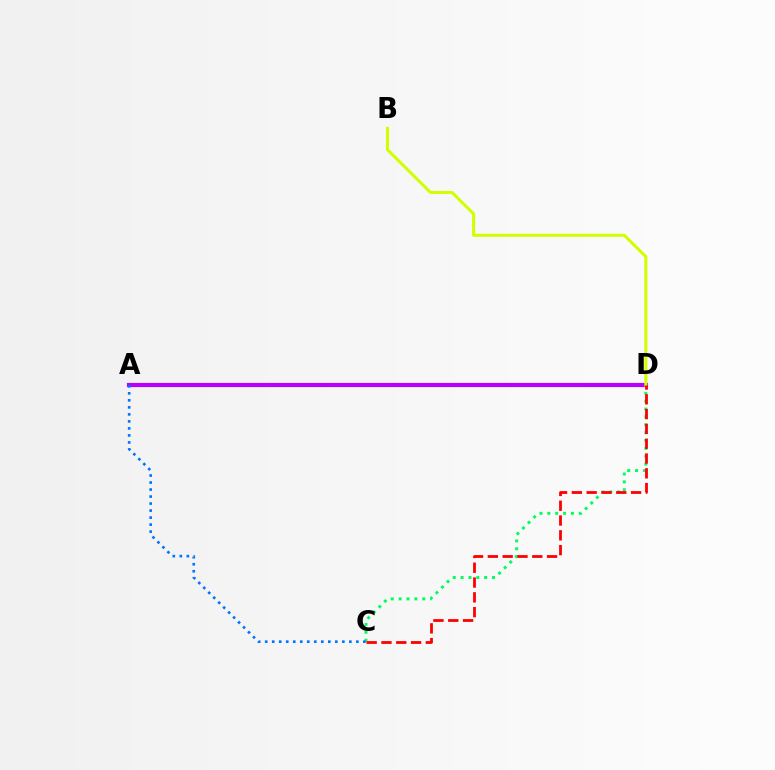{('C', 'D'): [{'color': '#00ff5c', 'line_style': 'dotted', 'thickness': 2.14}, {'color': '#ff0000', 'line_style': 'dashed', 'thickness': 2.01}], ('A', 'D'): [{'color': '#b900ff', 'line_style': 'solid', 'thickness': 2.99}], ('B', 'D'): [{'color': '#d1ff00', 'line_style': 'solid', 'thickness': 2.19}], ('A', 'C'): [{'color': '#0074ff', 'line_style': 'dotted', 'thickness': 1.9}]}